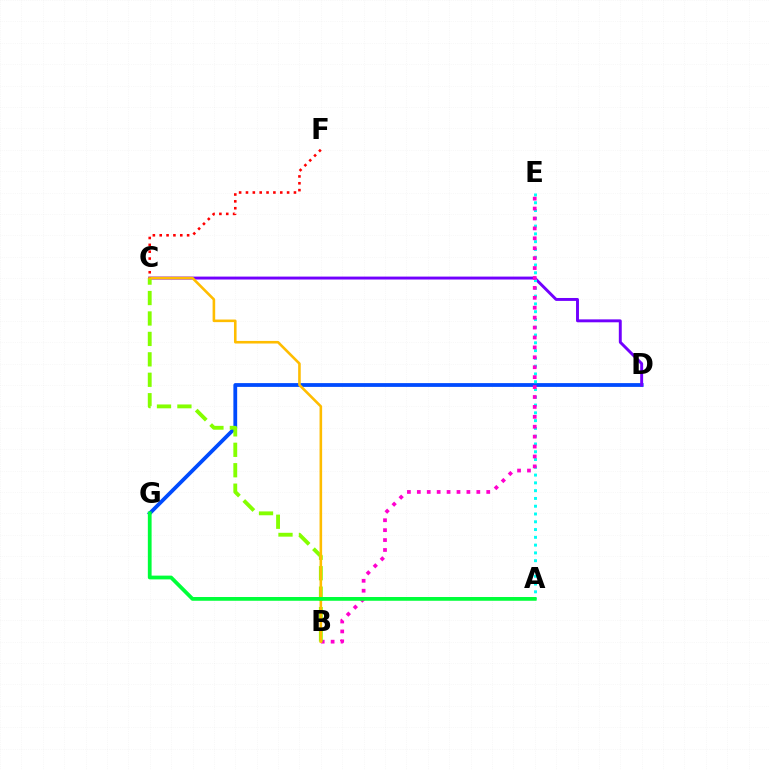{('D', 'G'): [{'color': '#004bff', 'line_style': 'solid', 'thickness': 2.72}], ('C', 'D'): [{'color': '#7200ff', 'line_style': 'solid', 'thickness': 2.11}], ('A', 'E'): [{'color': '#00fff6', 'line_style': 'dotted', 'thickness': 2.11}], ('B', 'E'): [{'color': '#ff00cf', 'line_style': 'dotted', 'thickness': 2.69}], ('B', 'C'): [{'color': '#84ff00', 'line_style': 'dashed', 'thickness': 2.78}, {'color': '#ffbd00', 'line_style': 'solid', 'thickness': 1.87}], ('C', 'F'): [{'color': '#ff0000', 'line_style': 'dotted', 'thickness': 1.86}], ('A', 'G'): [{'color': '#00ff39', 'line_style': 'solid', 'thickness': 2.71}]}